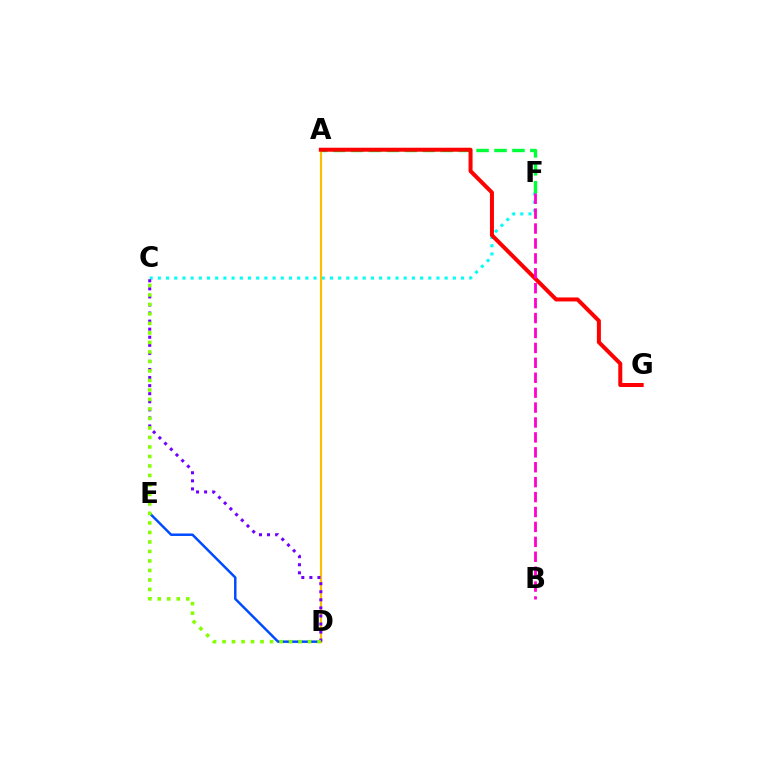{('C', 'F'): [{'color': '#00fff6', 'line_style': 'dotted', 'thickness': 2.23}], ('A', 'F'): [{'color': '#00ff39', 'line_style': 'dashed', 'thickness': 2.44}], ('D', 'E'): [{'color': '#004bff', 'line_style': 'solid', 'thickness': 1.78}], ('A', 'D'): [{'color': '#ffbd00', 'line_style': 'solid', 'thickness': 1.54}], ('C', 'D'): [{'color': '#7200ff', 'line_style': 'dotted', 'thickness': 2.19}, {'color': '#84ff00', 'line_style': 'dotted', 'thickness': 2.58}], ('A', 'G'): [{'color': '#ff0000', 'line_style': 'solid', 'thickness': 2.88}], ('B', 'F'): [{'color': '#ff00cf', 'line_style': 'dashed', 'thickness': 2.03}]}